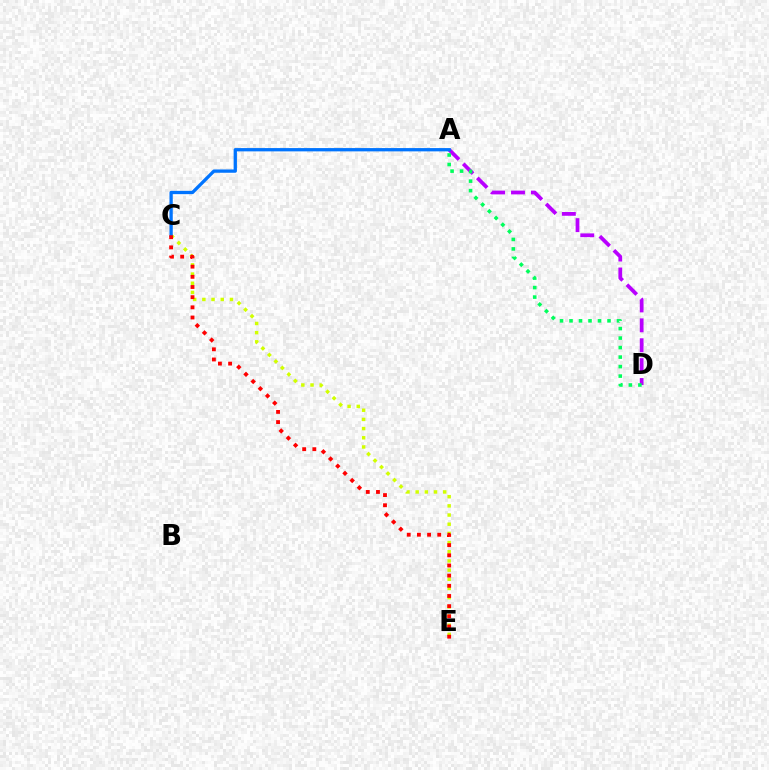{('A', 'D'): [{'color': '#b900ff', 'line_style': 'dashed', 'thickness': 2.7}, {'color': '#00ff5c', 'line_style': 'dotted', 'thickness': 2.58}], ('C', 'E'): [{'color': '#d1ff00', 'line_style': 'dotted', 'thickness': 2.5}, {'color': '#ff0000', 'line_style': 'dotted', 'thickness': 2.76}], ('A', 'C'): [{'color': '#0074ff', 'line_style': 'solid', 'thickness': 2.37}]}